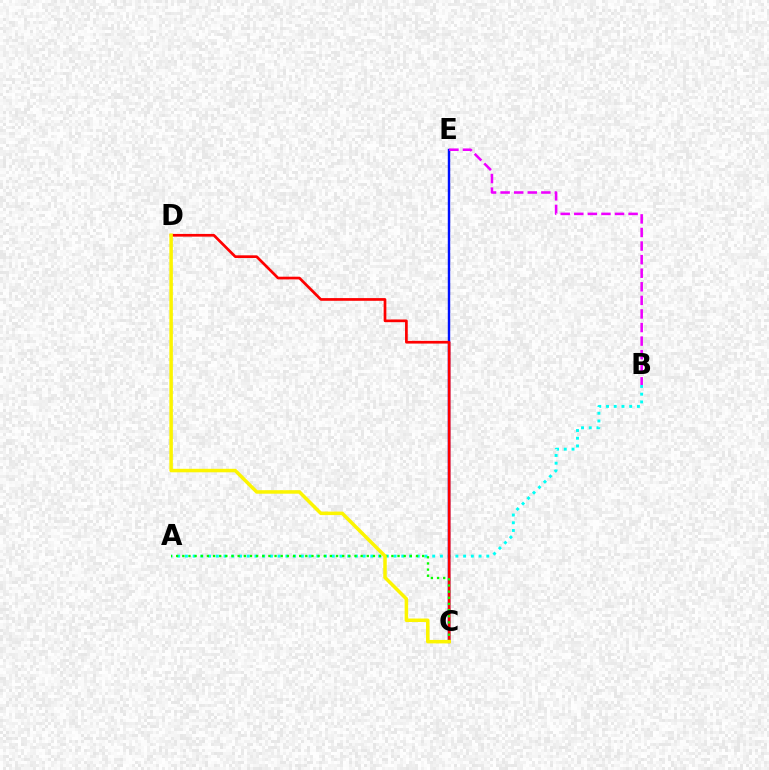{('A', 'B'): [{'color': '#00fff6', 'line_style': 'dotted', 'thickness': 2.1}], ('C', 'E'): [{'color': '#0010ff', 'line_style': 'solid', 'thickness': 1.74}], ('C', 'D'): [{'color': '#ff0000', 'line_style': 'solid', 'thickness': 1.95}, {'color': '#fcf500', 'line_style': 'solid', 'thickness': 2.52}], ('A', 'C'): [{'color': '#08ff00', 'line_style': 'dotted', 'thickness': 1.67}], ('B', 'E'): [{'color': '#ee00ff', 'line_style': 'dashed', 'thickness': 1.84}]}